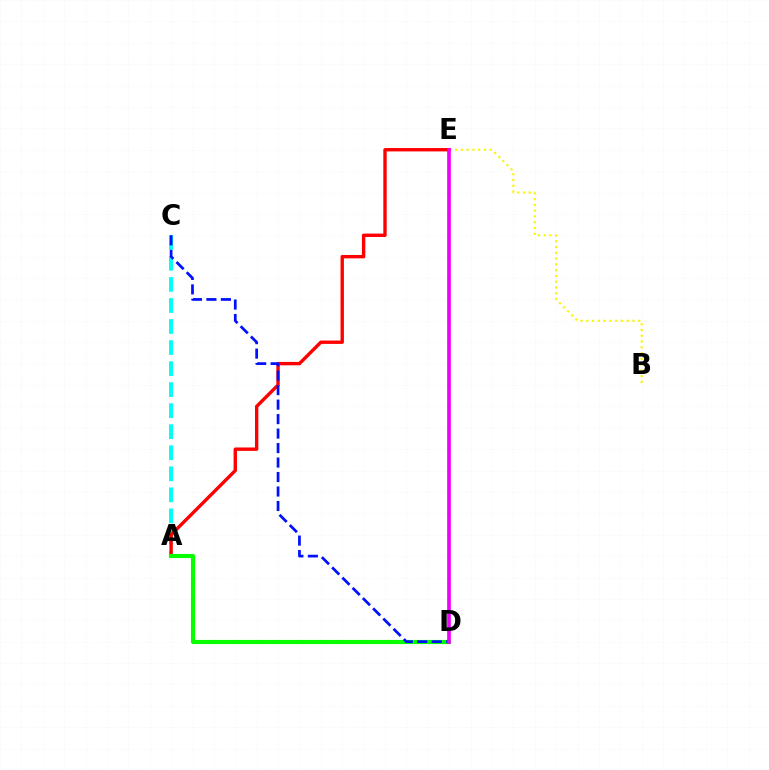{('B', 'E'): [{'color': '#fcf500', 'line_style': 'dotted', 'thickness': 1.57}], ('A', 'C'): [{'color': '#00fff6', 'line_style': 'dashed', 'thickness': 2.86}], ('A', 'E'): [{'color': '#ff0000', 'line_style': 'solid', 'thickness': 2.43}], ('A', 'D'): [{'color': '#08ff00', 'line_style': 'solid', 'thickness': 2.97}], ('C', 'D'): [{'color': '#0010ff', 'line_style': 'dashed', 'thickness': 1.97}], ('D', 'E'): [{'color': '#ee00ff', 'line_style': 'solid', 'thickness': 2.64}]}